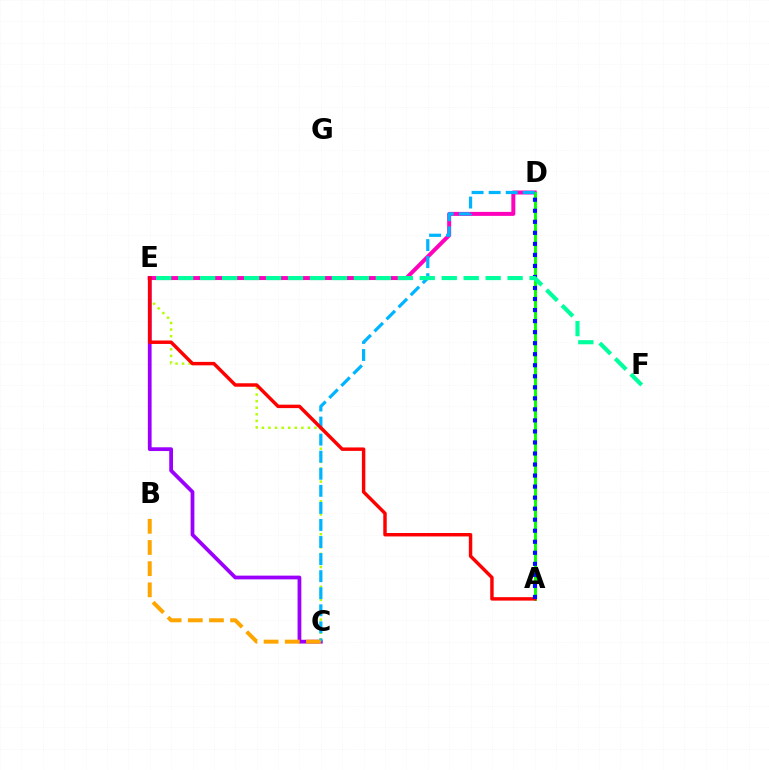{('D', 'E'): [{'color': '#ff00bd', 'line_style': 'solid', 'thickness': 2.87}], ('C', 'E'): [{'color': '#9b00ff', 'line_style': 'solid', 'thickness': 2.71}, {'color': '#b3ff00', 'line_style': 'dotted', 'thickness': 1.79}], ('A', 'D'): [{'color': '#08ff00', 'line_style': 'solid', 'thickness': 2.1}, {'color': '#0010ff', 'line_style': 'dotted', 'thickness': 3.0}], ('C', 'D'): [{'color': '#00b5ff', 'line_style': 'dashed', 'thickness': 2.32}], ('A', 'E'): [{'color': '#ff0000', 'line_style': 'solid', 'thickness': 2.48}], ('E', 'F'): [{'color': '#00ff9d', 'line_style': 'dashed', 'thickness': 2.98}], ('B', 'C'): [{'color': '#ffa500', 'line_style': 'dashed', 'thickness': 2.88}]}